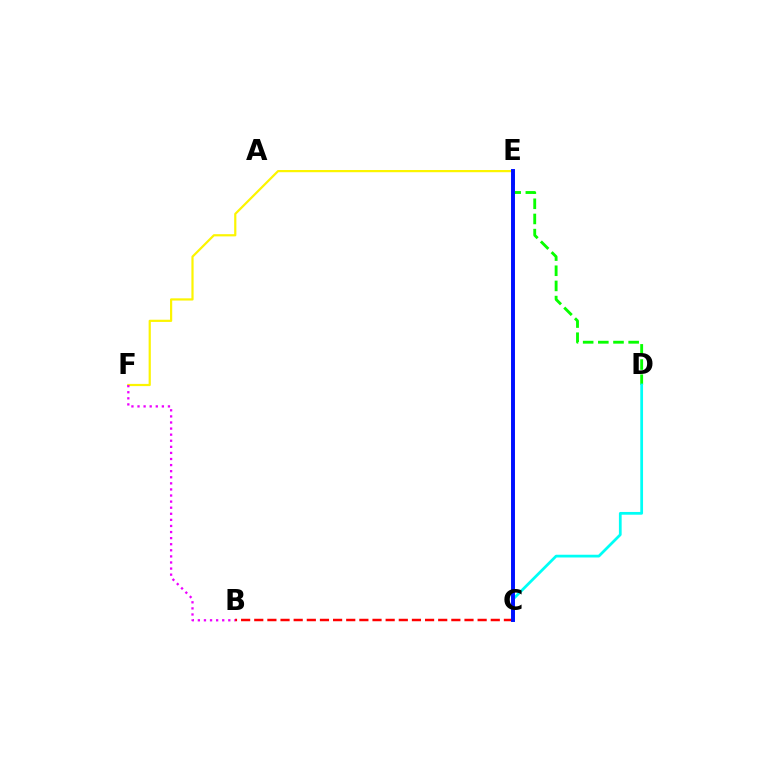{('D', 'E'): [{'color': '#08ff00', 'line_style': 'dashed', 'thickness': 2.06}], ('E', 'F'): [{'color': '#fcf500', 'line_style': 'solid', 'thickness': 1.59}], ('C', 'D'): [{'color': '#00fff6', 'line_style': 'solid', 'thickness': 1.98}], ('B', 'C'): [{'color': '#ff0000', 'line_style': 'dashed', 'thickness': 1.78}], ('C', 'E'): [{'color': '#0010ff', 'line_style': 'solid', 'thickness': 2.83}], ('B', 'F'): [{'color': '#ee00ff', 'line_style': 'dotted', 'thickness': 1.65}]}